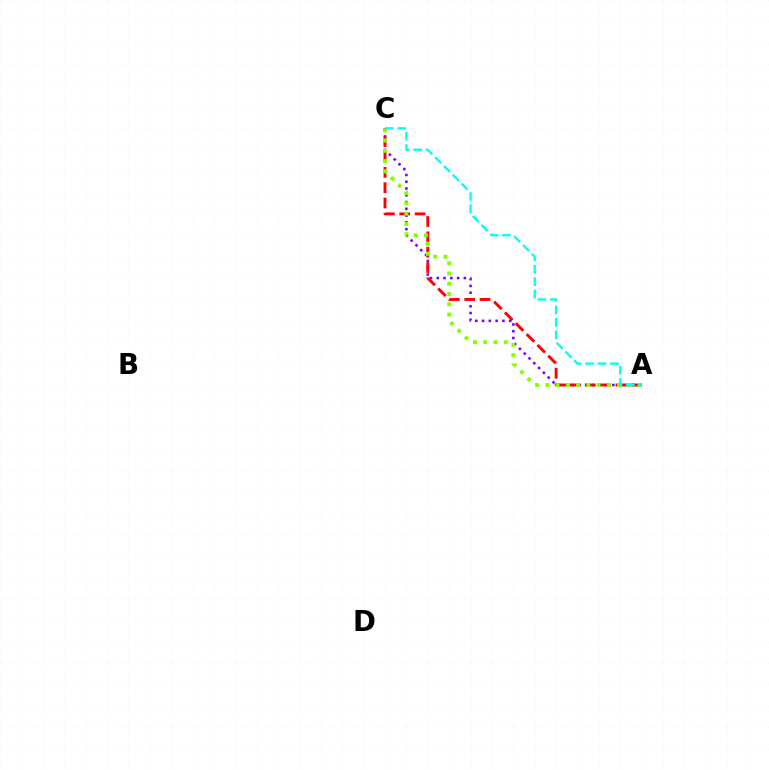{('A', 'C'): [{'color': '#7200ff', 'line_style': 'dotted', 'thickness': 1.84}, {'color': '#ff0000', 'line_style': 'dashed', 'thickness': 2.08}, {'color': '#84ff00', 'line_style': 'dotted', 'thickness': 2.79}, {'color': '#00fff6', 'line_style': 'dashed', 'thickness': 1.69}]}